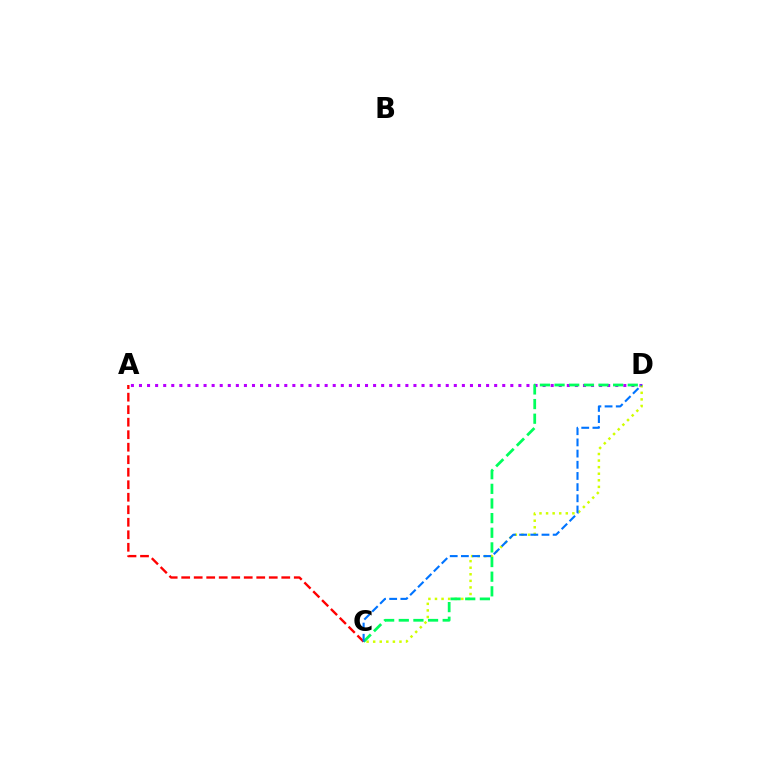{('A', 'D'): [{'color': '#b900ff', 'line_style': 'dotted', 'thickness': 2.19}], ('C', 'D'): [{'color': '#d1ff00', 'line_style': 'dotted', 'thickness': 1.79}, {'color': '#00ff5c', 'line_style': 'dashed', 'thickness': 1.99}, {'color': '#0074ff', 'line_style': 'dashed', 'thickness': 1.52}], ('A', 'C'): [{'color': '#ff0000', 'line_style': 'dashed', 'thickness': 1.7}]}